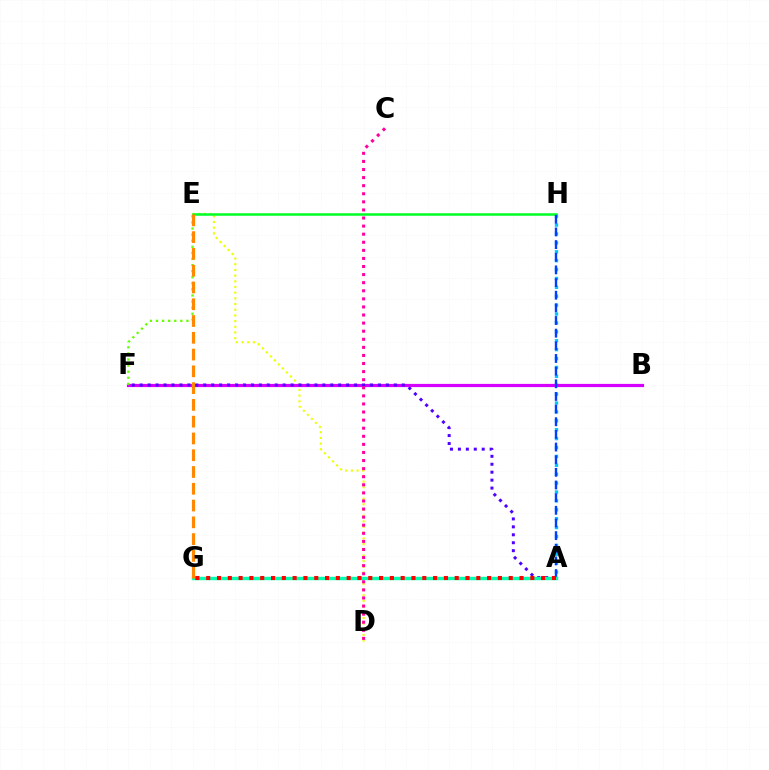{('D', 'E'): [{'color': '#eeff00', 'line_style': 'dotted', 'thickness': 1.54}], ('A', 'H'): [{'color': '#00c7ff', 'line_style': 'dotted', 'thickness': 2.42}, {'color': '#003fff', 'line_style': 'dashed', 'thickness': 1.72}], ('B', 'F'): [{'color': '#d600ff', 'line_style': 'solid', 'thickness': 2.31}], ('E', 'H'): [{'color': '#00ff27', 'line_style': 'solid', 'thickness': 1.81}], ('A', 'F'): [{'color': '#4f00ff', 'line_style': 'dotted', 'thickness': 2.16}], ('E', 'F'): [{'color': '#66ff00', 'line_style': 'dotted', 'thickness': 1.65}], ('A', 'G'): [{'color': '#00ffaf', 'line_style': 'solid', 'thickness': 2.46}, {'color': '#ff0000', 'line_style': 'dotted', 'thickness': 2.94}], ('E', 'G'): [{'color': '#ff8800', 'line_style': 'dashed', 'thickness': 2.28}], ('C', 'D'): [{'color': '#ff00a0', 'line_style': 'dotted', 'thickness': 2.2}]}